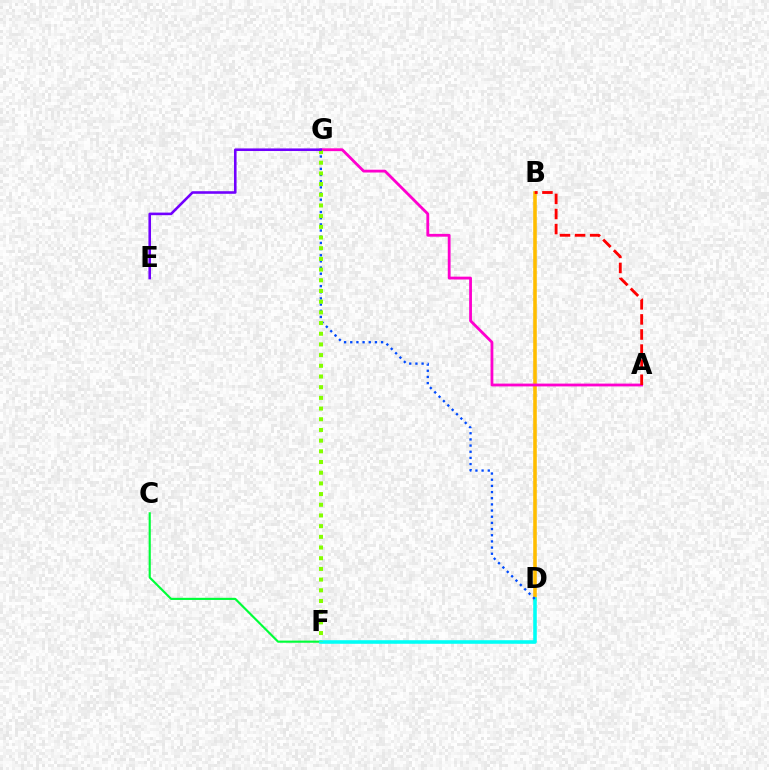{('B', 'D'): [{'color': '#ffbd00', 'line_style': 'solid', 'thickness': 2.58}], ('C', 'F'): [{'color': '#00ff39', 'line_style': 'solid', 'thickness': 1.55}], ('D', 'F'): [{'color': '#00fff6', 'line_style': 'solid', 'thickness': 2.57}], ('A', 'G'): [{'color': '#ff00cf', 'line_style': 'solid', 'thickness': 2.02}], ('A', 'B'): [{'color': '#ff0000', 'line_style': 'dashed', 'thickness': 2.05}], ('D', 'G'): [{'color': '#004bff', 'line_style': 'dotted', 'thickness': 1.68}], ('F', 'G'): [{'color': '#84ff00', 'line_style': 'dotted', 'thickness': 2.9}], ('E', 'G'): [{'color': '#7200ff', 'line_style': 'solid', 'thickness': 1.86}]}